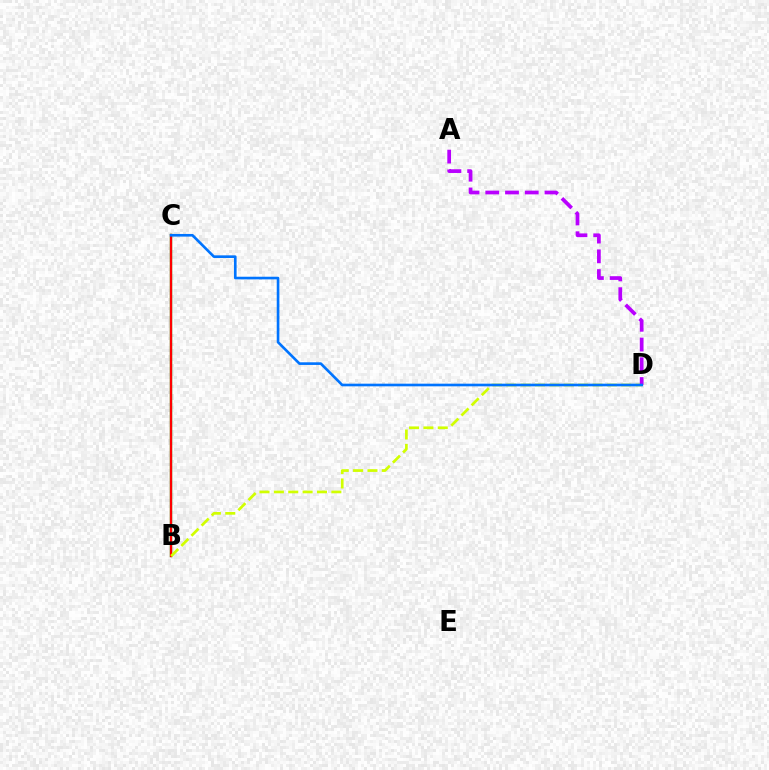{('B', 'C'): [{'color': '#00ff5c', 'line_style': 'solid', 'thickness': 1.71}, {'color': '#ff0000', 'line_style': 'solid', 'thickness': 1.7}], ('B', 'D'): [{'color': '#d1ff00', 'line_style': 'dashed', 'thickness': 1.95}], ('A', 'D'): [{'color': '#b900ff', 'line_style': 'dashed', 'thickness': 2.68}], ('C', 'D'): [{'color': '#0074ff', 'line_style': 'solid', 'thickness': 1.9}]}